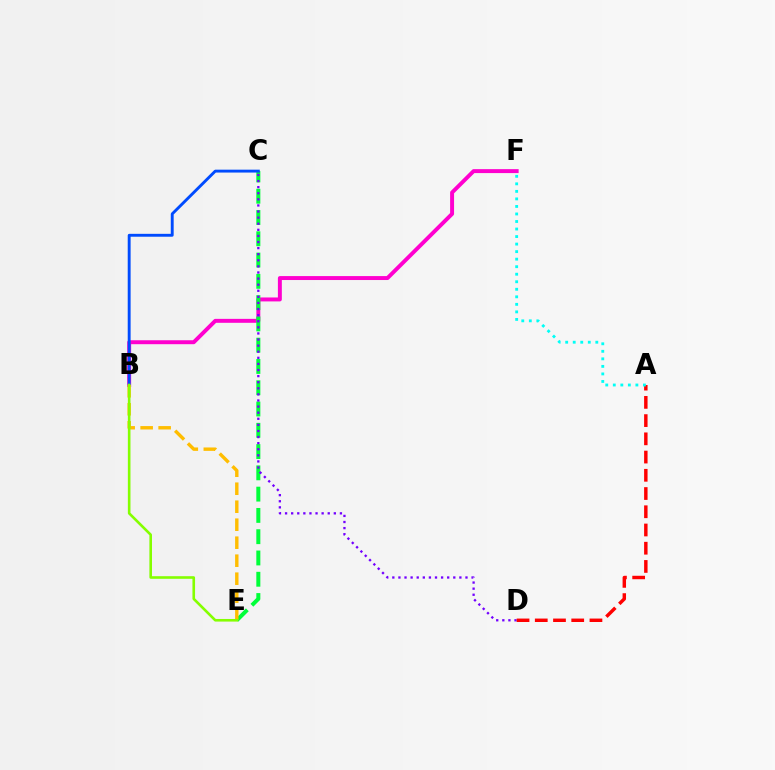{('B', 'F'): [{'color': '#ff00cf', 'line_style': 'solid', 'thickness': 2.84}], ('C', 'E'): [{'color': '#00ff39', 'line_style': 'dashed', 'thickness': 2.89}], ('C', 'D'): [{'color': '#7200ff', 'line_style': 'dotted', 'thickness': 1.66}], ('B', 'C'): [{'color': '#004bff', 'line_style': 'solid', 'thickness': 2.08}], ('A', 'D'): [{'color': '#ff0000', 'line_style': 'dashed', 'thickness': 2.48}], ('B', 'E'): [{'color': '#ffbd00', 'line_style': 'dashed', 'thickness': 2.44}, {'color': '#84ff00', 'line_style': 'solid', 'thickness': 1.88}], ('A', 'F'): [{'color': '#00fff6', 'line_style': 'dotted', 'thickness': 2.05}]}